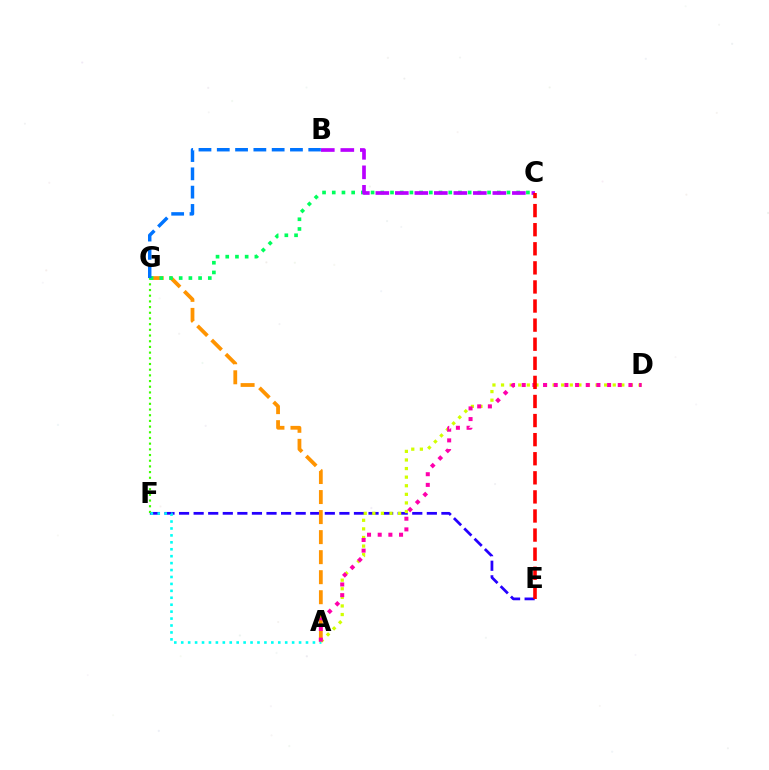{('E', 'F'): [{'color': '#2500ff', 'line_style': 'dashed', 'thickness': 1.98}], ('A', 'G'): [{'color': '#ff9400', 'line_style': 'dashed', 'thickness': 2.72}], ('F', 'G'): [{'color': '#3dff00', 'line_style': 'dotted', 'thickness': 1.55}], ('C', 'G'): [{'color': '#00ff5c', 'line_style': 'dotted', 'thickness': 2.64}], ('A', 'F'): [{'color': '#00fff6', 'line_style': 'dotted', 'thickness': 1.88}], ('A', 'D'): [{'color': '#d1ff00', 'line_style': 'dotted', 'thickness': 2.33}, {'color': '#ff00ac', 'line_style': 'dotted', 'thickness': 2.9}], ('B', 'C'): [{'color': '#b900ff', 'line_style': 'dashed', 'thickness': 2.65}], ('C', 'E'): [{'color': '#ff0000', 'line_style': 'dashed', 'thickness': 2.59}], ('B', 'G'): [{'color': '#0074ff', 'line_style': 'dashed', 'thickness': 2.49}]}